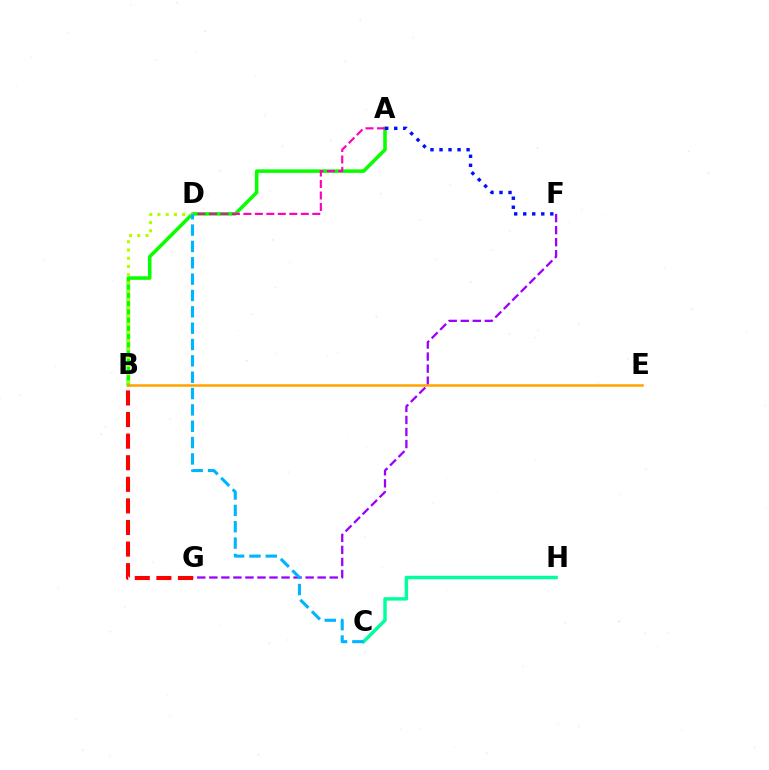{('C', 'H'): [{'color': '#00ff9d', 'line_style': 'solid', 'thickness': 2.48}], ('A', 'B'): [{'color': '#08ff00', 'line_style': 'solid', 'thickness': 2.55}], ('F', 'G'): [{'color': '#9b00ff', 'line_style': 'dashed', 'thickness': 1.64}], ('A', 'F'): [{'color': '#0010ff', 'line_style': 'dotted', 'thickness': 2.45}], ('A', 'D'): [{'color': '#ff00bd', 'line_style': 'dashed', 'thickness': 1.56}], ('B', 'D'): [{'color': '#b3ff00', 'line_style': 'dotted', 'thickness': 2.24}], ('C', 'D'): [{'color': '#00b5ff', 'line_style': 'dashed', 'thickness': 2.22}], ('B', 'E'): [{'color': '#ffa500', 'line_style': 'solid', 'thickness': 1.83}], ('B', 'G'): [{'color': '#ff0000', 'line_style': 'dashed', 'thickness': 2.93}]}